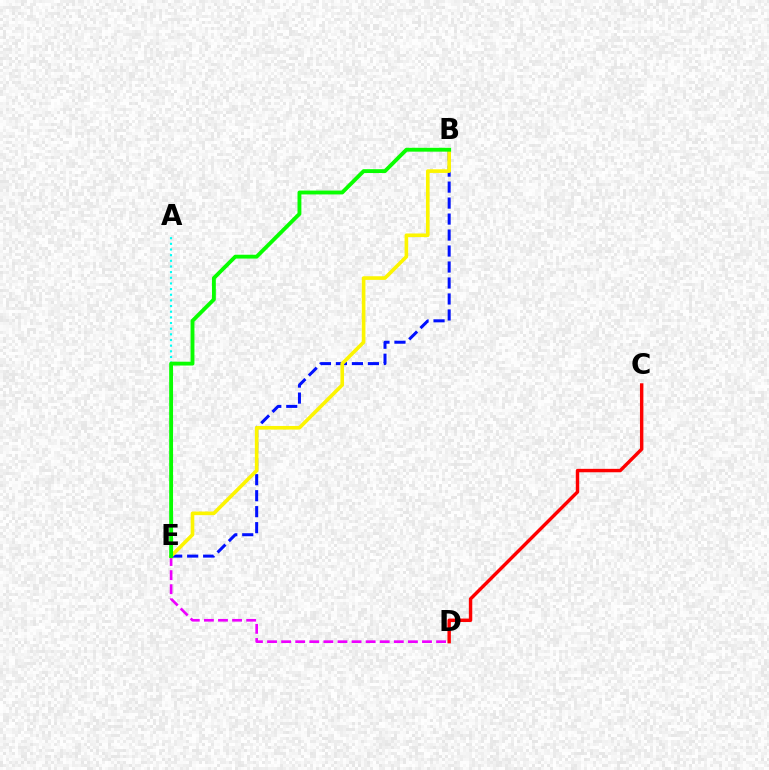{('C', 'D'): [{'color': '#ff0000', 'line_style': 'solid', 'thickness': 2.46}], ('B', 'E'): [{'color': '#0010ff', 'line_style': 'dashed', 'thickness': 2.17}, {'color': '#fcf500', 'line_style': 'solid', 'thickness': 2.61}, {'color': '#08ff00', 'line_style': 'solid', 'thickness': 2.78}], ('A', 'E'): [{'color': '#00fff6', 'line_style': 'dotted', 'thickness': 1.54}], ('D', 'E'): [{'color': '#ee00ff', 'line_style': 'dashed', 'thickness': 1.91}]}